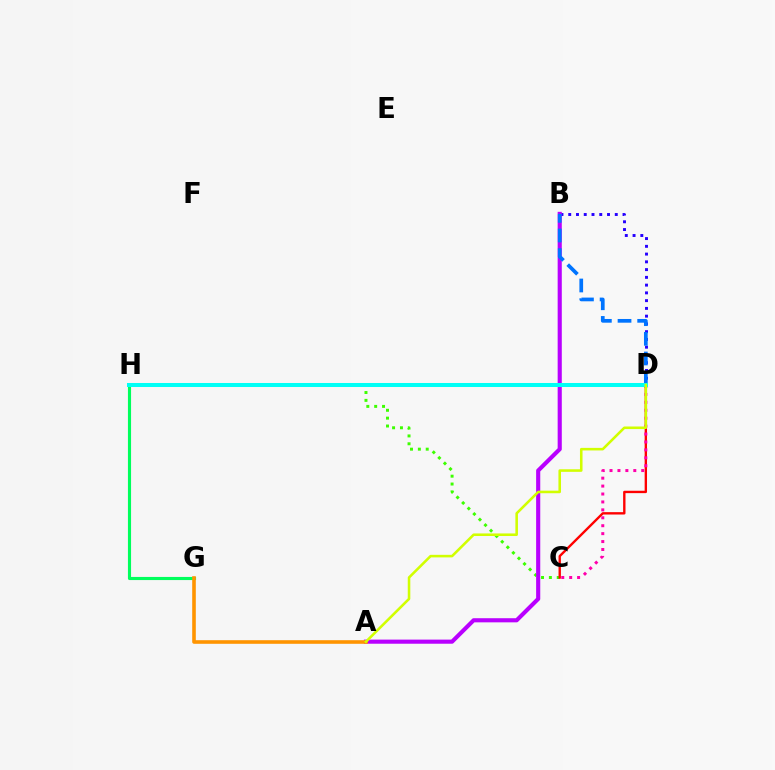{('G', 'H'): [{'color': '#00ff5c', 'line_style': 'solid', 'thickness': 2.25}], ('C', 'H'): [{'color': '#3dff00', 'line_style': 'dotted', 'thickness': 2.14}], ('B', 'D'): [{'color': '#2500ff', 'line_style': 'dotted', 'thickness': 2.11}, {'color': '#0074ff', 'line_style': 'dashed', 'thickness': 2.67}], ('C', 'D'): [{'color': '#ff0000', 'line_style': 'solid', 'thickness': 1.71}, {'color': '#ff00ac', 'line_style': 'dotted', 'thickness': 2.15}], ('A', 'B'): [{'color': '#b900ff', 'line_style': 'solid', 'thickness': 2.97}], ('A', 'G'): [{'color': '#ff9400', 'line_style': 'solid', 'thickness': 2.59}], ('D', 'H'): [{'color': '#00fff6', 'line_style': 'solid', 'thickness': 2.89}], ('A', 'D'): [{'color': '#d1ff00', 'line_style': 'solid', 'thickness': 1.85}]}